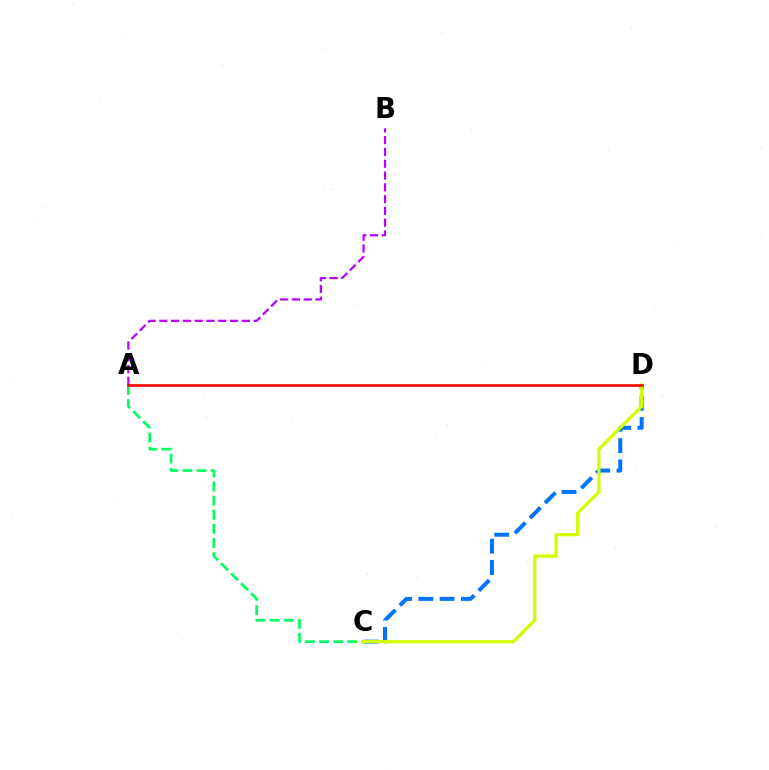{('A', 'B'): [{'color': '#b900ff', 'line_style': 'dashed', 'thickness': 1.6}], ('C', 'D'): [{'color': '#0074ff', 'line_style': 'dashed', 'thickness': 2.89}, {'color': '#d1ff00', 'line_style': 'solid', 'thickness': 2.34}], ('A', 'C'): [{'color': '#00ff5c', 'line_style': 'dashed', 'thickness': 1.92}], ('A', 'D'): [{'color': '#ff0000', 'line_style': 'solid', 'thickness': 1.88}]}